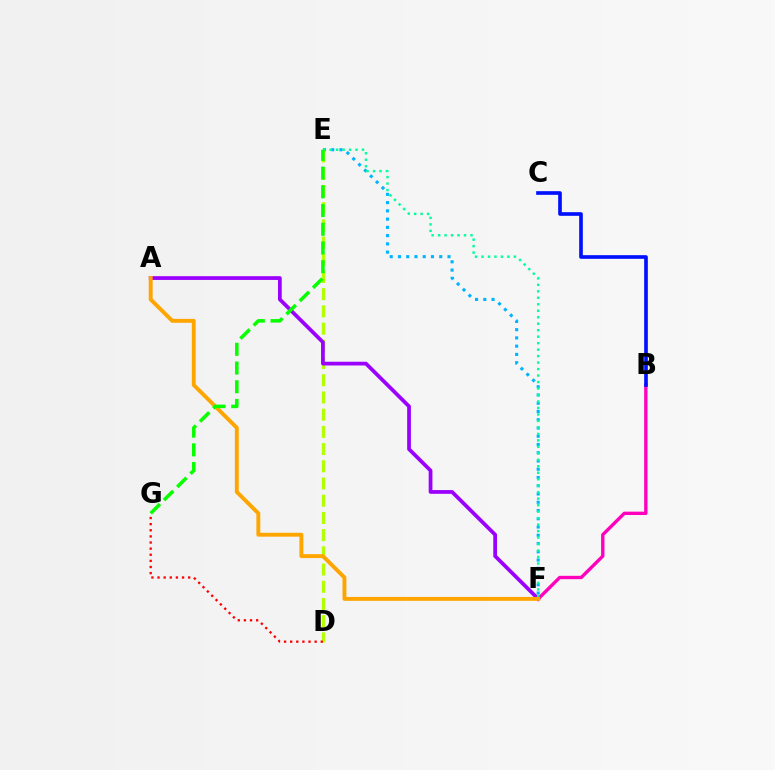{('E', 'F'): [{'color': '#00b5ff', 'line_style': 'dotted', 'thickness': 2.24}, {'color': '#00ff9d', 'line_style': 'dotted', 'thickness': 1.76}], ('D', 'E'): [{'color': '#b3ff00', 'line_style': 'dashed', 'thickness': 2.34}], ('A', 'F'): [{'color': '#9b00ff', 'line_style': 'solid', 'thickness': 2.7}, {'color': '#ffa500', 'line_style': 'solid', 'thickness': 2.81}], ('B', 'F'): [{'color': '#ff00bd', 'line_style': 'solid', 'thickness': 2.42}], ('D', 'G'): [{'color': '#ff0000', 'line_style': 'dotted', 'thickness': 1.66}], ('E', 'G'): [{'color': '#08ff00', 'line_style': 'dashed', 'thickness': 2.54}], ('B', 'C'): [{'color': '#0010ff', 'line_style': 'solid', 'thickness': 2.63}]}